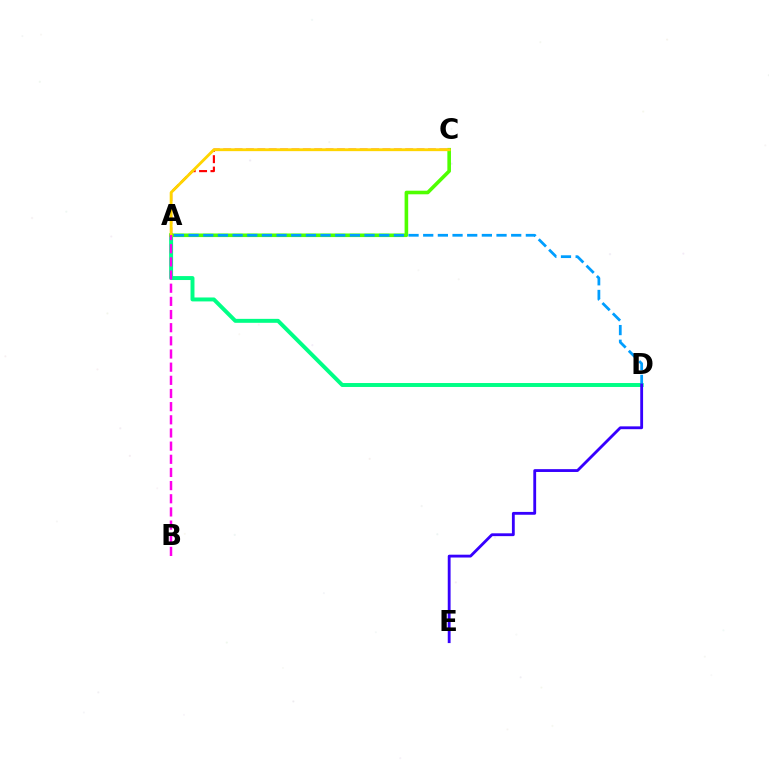{('A', 'C'): [{'color': '#ff0000', 'line_style': 'dashed', 'thickness': 1.55}, {'color': '#4fff00', 'line_style': 'solid', 'thickness': 2.59}, {'color': '#ffd500', 'line_style': 'solid', 'thickness': 2.05}], ('A', 'D'): [{'color': '#00ff86', 'line_style': 'solid', 'thickness': 2.84}, {'color': '#009eff', 'line_style': 'dashed', 'thickness': 1.99}], ('D', 'E'): [{'color': '#3700ff', 'line_style': 'solid', 'thickness': 2.04}], ('A', 'B'): [{'color': '#ff00ed', 'line_style': 'dashed', 'thickness': 1.79}]}